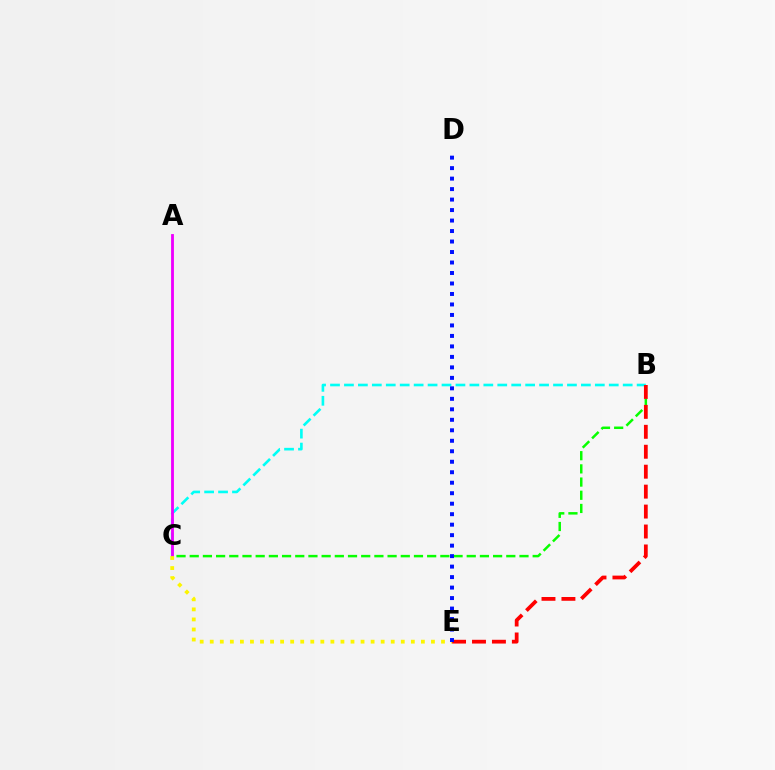{('B', 'C'): [{'color': '#00fff6', 'line_style': 'dashed', 'thickness': 1.89}, {'color': '#08ff00', 'line_style': 'dashed', 'thickness': 1.79}], ('A', 'C'): [{'color': '#ee00ff', 'line_style': 'solid', 'thickness': 2.04}], ('B', 'E'): [{'color': '#ff0000', 'line_style': 'dashed', 'thickness': 2.71}], ('C', 'E'): [{'color': '#fcf500', 'line_style': 'dotted', 'thickness': 2.73}], ('D', 'E'): [{'color': '#0010ff', 'line_style': 'dotted', 'thickness': 2.85}]}